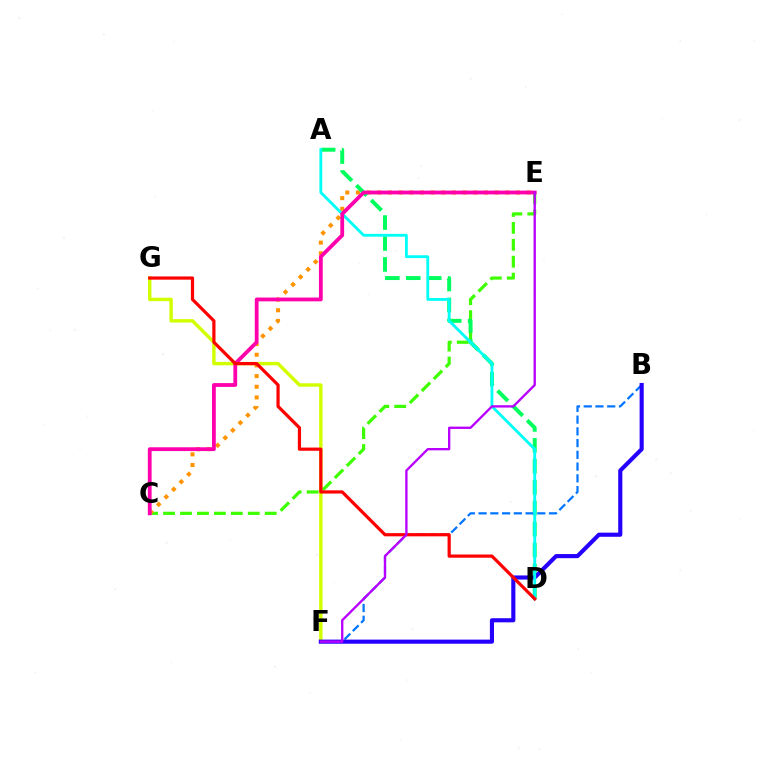{('F', 'G'): [{'color': '#d1ff00', 'line_style': 'solid', 'thickness': 2.46}], ('C', 'E'): [{'color': '#3dff00', 'line_style': 'dashed', 'thickness': 2.3}, {'color': '#ff9400', 'line_style': 'dotted', 'thickness': 2.9}, {'color': '#ff00ac', 'line_style': 'solid', 'thickness': 2.73}], ('A', 'D'): [{'color': '#00ff5c', 'line_style': 'dashed', 'thickness': 2.84}, {'color': '#00fff6', 'line_style': 'solid', 'thickness': 2.03}], ('B', 'F'): [{'color': '#0074ff', 'line_style': 'dashed', 'thickness': 1.59}, {'color': '#2500ff', 'line_style': 'solid', 'thickness': 2.96}], ('D', 'G'): [{'color': '#ff0000', 'line_style': 'solid', 'thickness': 2.31}], ('E', 'F'): [{'color': '#b900ff', 'line_style': 'solid', 'thickness': 1.68}]}